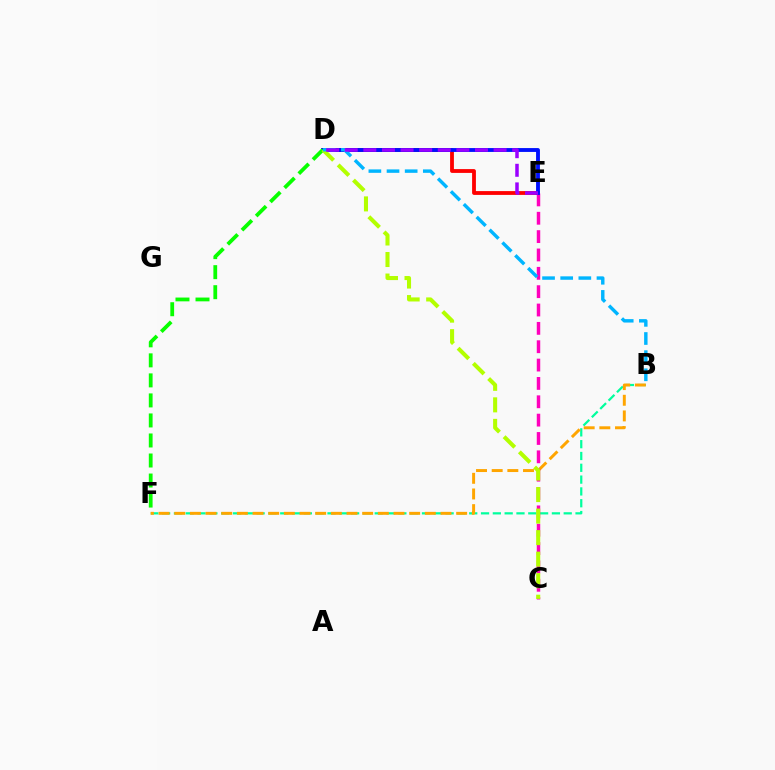{('B', 'F'): [{'color': '#00ff9d', 'line_style': 'dashed', 'thickness': 1.6}, {'color': '#ffa500', 'line_style': 'dashed', 'thickness': 2.13}], ('D', 'E'): [{'color': '#ff0000', 'line_style': 'solid', 'thickness': 2.75}, {'color': '#0010ff', 'line_style': 'solid', 'thickness': 2.78}, {'color': '#9b00ff', 'line_style': 'dashed', 'thickness': 2.53}], ('C', 'E'): [{'color': '#ff00bd', 'line_style': 'dashed', 'thickness': 2.49}], ('D', 'F'): [{'color': '#08ff00', 'line_style': 'dashed', 'thickness': 2.72}], ('C', 'D'): [{'color': '#b3ff00', 'line_style': 'dashed', 'thickness': 2.92}], ('B', 'D'): [{'color': '#00b5ff', 'line_style': 'dashed', 'thickness': 2.47}]}